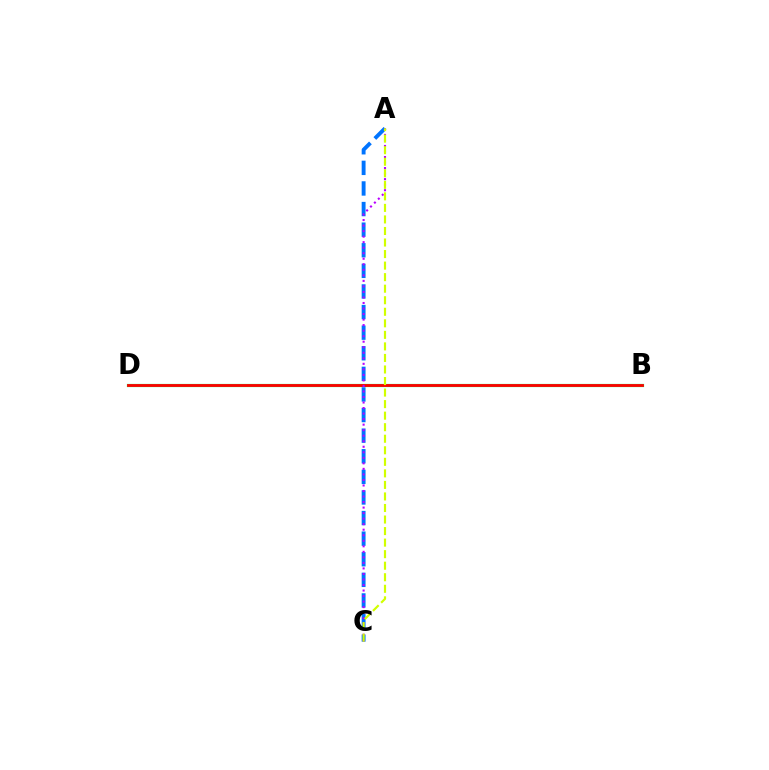{('B', 'D'): [{'color': '#00ff5c', 'line_style': 'solid', 'thickness': 2.3}, {'color': '#ff0000', 'line_style': 'solid', 'thickness': 2.01}], ('A', 'C'): [{'color': '#0074ff', 'line_style': 'dashed', 'thickness': 2.8}, {'color': '#b900ff', 'line_style': 'dotted', 'thickness': 1.5}, {'color': '#d1ff00', 'line_style': 'dashed', 'thickness': 1.57}]}